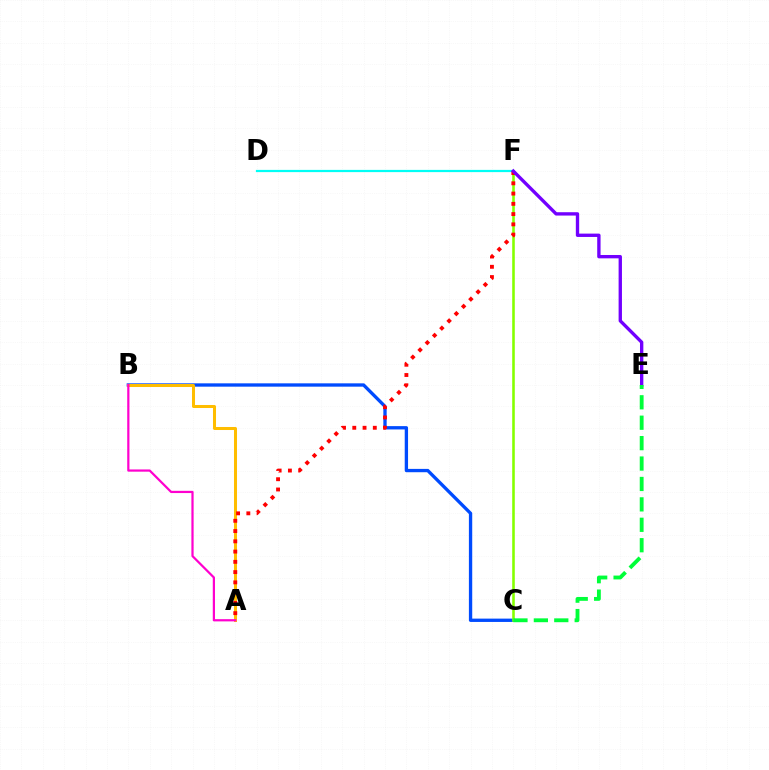{('B', 'C'): [{'color': '#004bff', 'line_style': 'solid', 'thickness': 2.39}], ('A', 'B'): [{'color': '#ffbd00', 'line_style': 'solid', 'thickness': 2.18}, {'color': '#ff00cf', 'line_style': 'solid', 'thickness': 1.6}], ('C', 'F'): [{'color': '#84ff00', 'line_style': 'solid', 'thickness': 1.86}], ('D', 'F'): [{'color': '#00fff6', 'line_style': 'solid', 'thickness': 1.6}], ('A', 'F'): [{'color': '#ff0000', 'line_style': 'dotted', 'thickness': 2.79}], ('E', 'F'): [{'color': '#7200ff', 'line_style': 'solid', 'thickness': 2.41}], ('C', 'E'): [{'color': '#00ff39', 'line_style': 'dashed', 'thickness': 2.77}]}